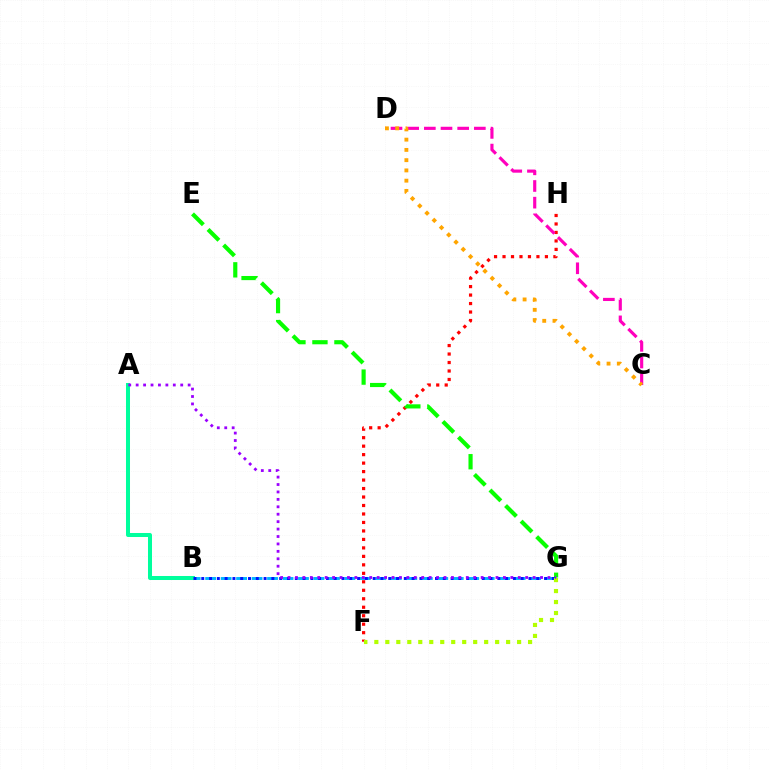{('F', 'H'): [{'color': '#ff0000', 'line_style': 'dotted', 'thickness': 2.3}], ('B', 'G'): [{'color': '#00b5ff', 'line_style': 'dashed', 'thickness': 2.1}, {'color': '#0010ff', 'line_style': 'dotted', 'thickness': 2.12}], ('A', 'B'): [{'color': '#00ff9d', 'line_style': 'solid', 'thickness': 2.89}], ('C', 'D'): [{'color': '#ff00bd', 'line_style': 'dashed', 'thickness': 2.26}, {'color': '#ffa500', 'line_style': 'dotted', 'thickness': 2.79}], ('E', 'G'): [{'color': '#08ff00', 'line_style': 'dashed', 'thickness': 2.99}], ('F', 'G'): [{'color': '#b3ff00', 'line_style': 'dotted', 'thickness': 2.98}], ('A', 'G'): [{'color': '#9b00ff', 'line_style': 'dotted', 'thickness': 2.02}]}